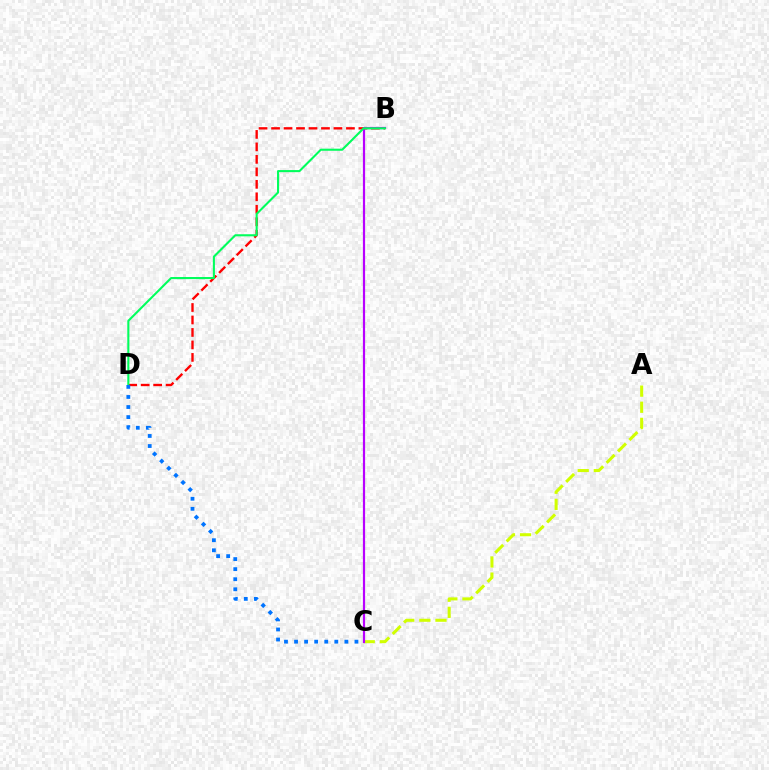{('B', 'D'): [{'color': '#ff0000', 'line_style': 'dashed', 'thickness': 1.7}, {'color': '#00ff5c', 'line_style': 'solid', 'thickness': 1.51}], ('A', 'C'): [{'color': '#d1ff00', 'line_style': 'dashed', 'thickness': 2.19}], ('B', 'C'): [{'color': '#b900ff', 'line_style': 'solid', 'thickness': 1.58}], ('C', 'D'): [{'color': '#0074ff', 'line_style': 'dotted', 'thickness': 2.73}]}